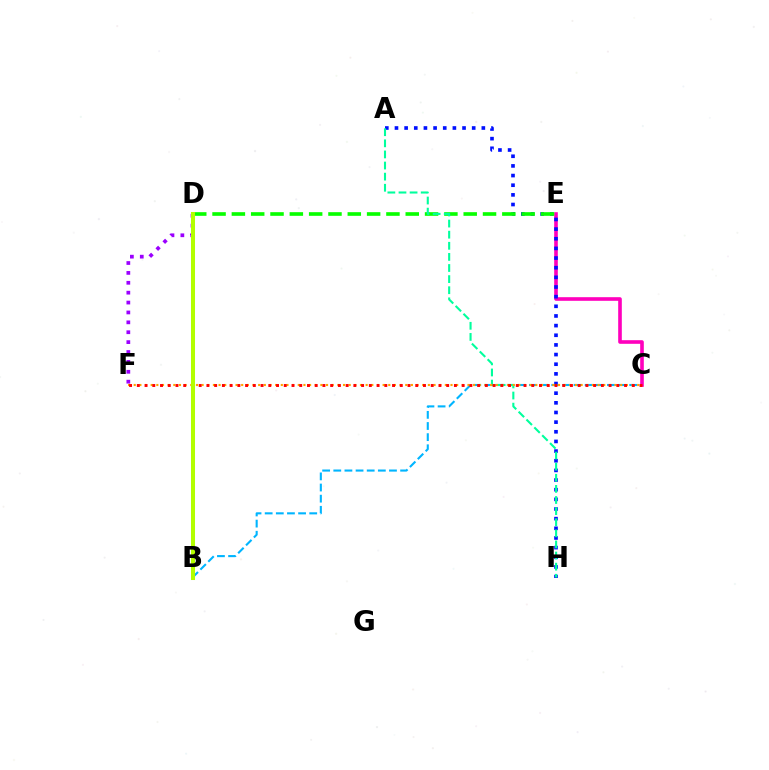{('C', 'E'): [{'color': '#ff00bd', 'line_style': 'solid', 'thickness': 2.61}], ('A', 'H'): [{'color': '#0010ff', 'line_style': 'dotted', 'thickness': 2.62}, {'color': '#00ff9d', 'line_style': 'dashed', 'thickness': 1.51}], ('D', 'E'): [{'color': '#08ff00', 'line_style': 'dashed', 'thickness': 2.62}], ('D', 'F'): [{'color': '#9b00ff', 'line_style': 'dotted', 'thickness': 2.69}], ('B', 'C'): [{'color': '#00b5ff', 'line_style': 'dashed', 'thickness': 1.51}], ('C', 'F'): [{'color': '#ffa500', 'line_style': 'dotted', 'thickness': 1.54}, {'color': '#ff0000', 'line_style': 'dotted', 'thickness': 2.1}], ('B', 'D'): [{'color': '#b3ff00', 'line_style': 'solid', 'thickness': 2.9}]}